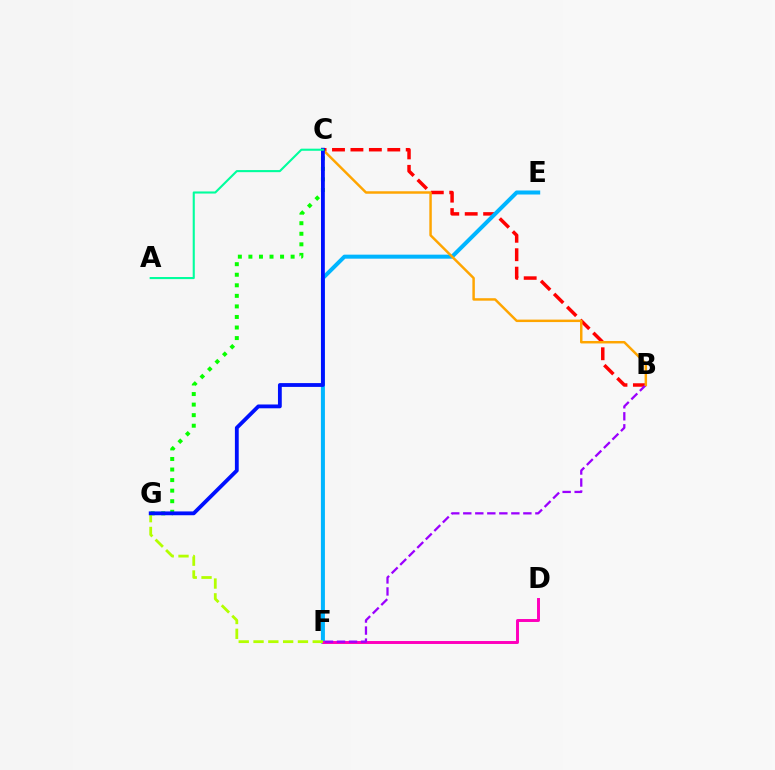{('C', 'G'): [{'color': '#08ff00', 'line_style': 'dotted', 'thickness': 2.87}, {'color': '#0010ff', 'line_style': 'solid', 'thickness': 2.74}], ('B', 'C'): [{'color': '#ff0000', 'line_style': 'dashed', 'thickness': 2.5}, {'color': '#ffa500', 'line_style': 'solid', 'thickness': 1.77}], ('E', 'F'): [{'color': '#00b5ff', 'line_style': 'solid', 'thickness': 2.89}], ('D', 'F'): [{'color': '#ff00bd', 'line_style': 'solid', 'thickness': 2.13}], ('F', 'G'): [{'color': '#b3ff00', 'line_style': 'dashed', 'thickness': 2.01}], ('B', 'F'): [{'color': '#9b00ff', 'line_style': 'dashed', 'thickness': 1.63}], ('A', 'C'): [{'color': '#00ff9d', 'line_style': 'solid', 'thickness': 1.51}]}